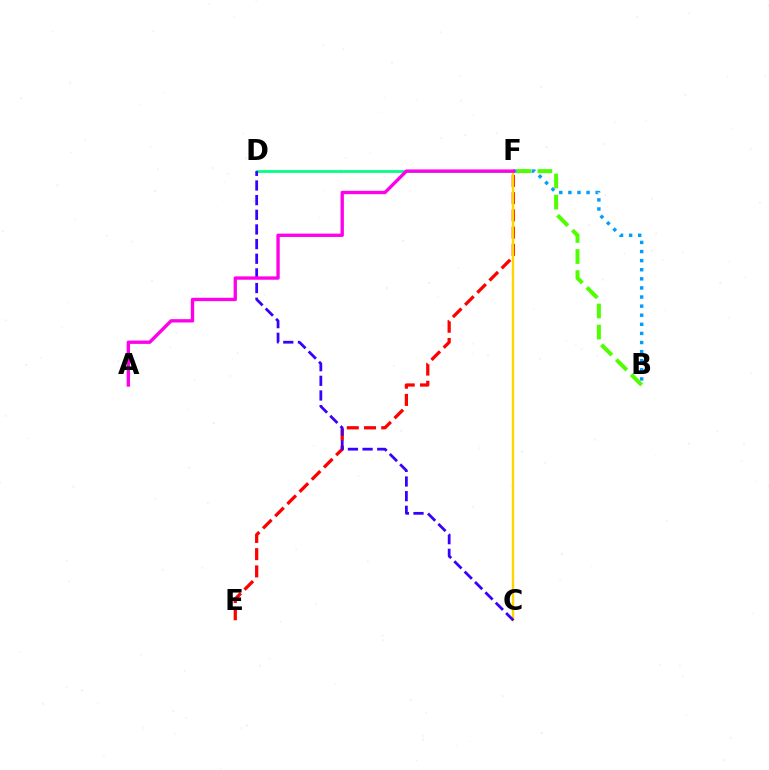{('D', 'F'): [{'color': '#00ff86', 'line_style': 'solid', 'thickness': 1.98}], ('E', 'F'): [{'color': '#ff0000', 'line_style': 'dashed', 'thickness': 2.34}], ('C', 'F'): [{'color': '#ffd500', 'line_style': 'solid', 'thickness': 1.73}], ('C', 'D'): [{'color': '#3700ff', 'line_style': 'dashed', 'thickness': 1.99}], ('B', 'F'): [{'color': '#009eff', 'line_style': 'dotted', 'thickness': 2.47}, {'color': '#4fff00', 'line_style': 'dashed', 'thickness': 2.87}], ('A', 'F'): [{'color': '#ff00ed', 'line_style': 'solid', 'thickness': 2.41}]}